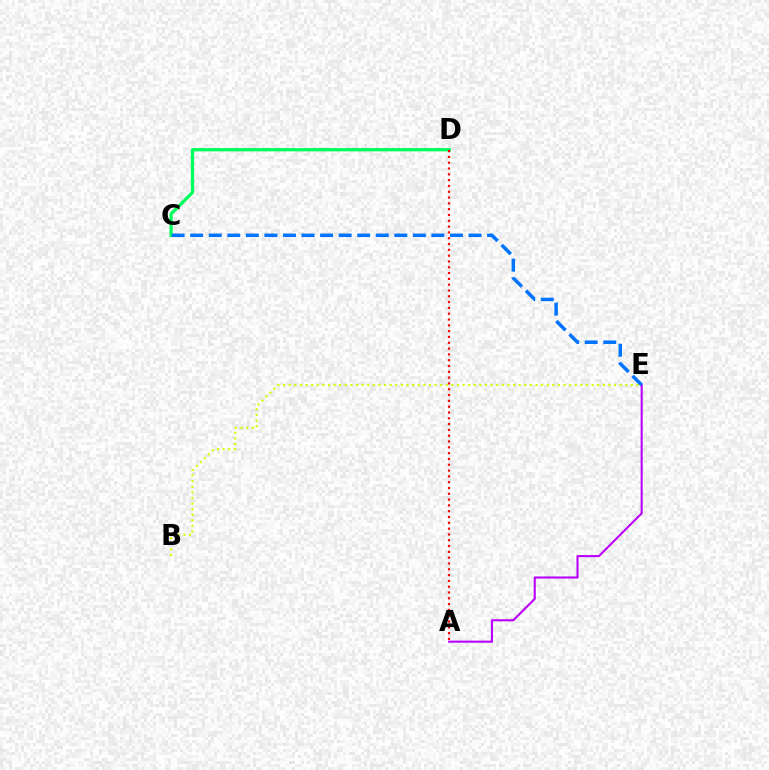{('B', 'E'): [{'color': '#d1ff00', 'line_style': 'dotted', 'thickness': 1.52}], ('C', 'D'): [{'color': '#00ff5c', 'line_style': 'solid', 'thickness': 2.37}], ('A', 'D'): [{'color': '#ff0000', 'line_style': 'dotted', 'thickness': 1.58}], ('A', 'E'): [{'color': '#b900ff', 'line_style': 'solid', 'thickness': 1.51}], ('C', 'E'): [{'color': '#0074ff', 'line_style': 'dashed', 'thickness': 2.52}]}